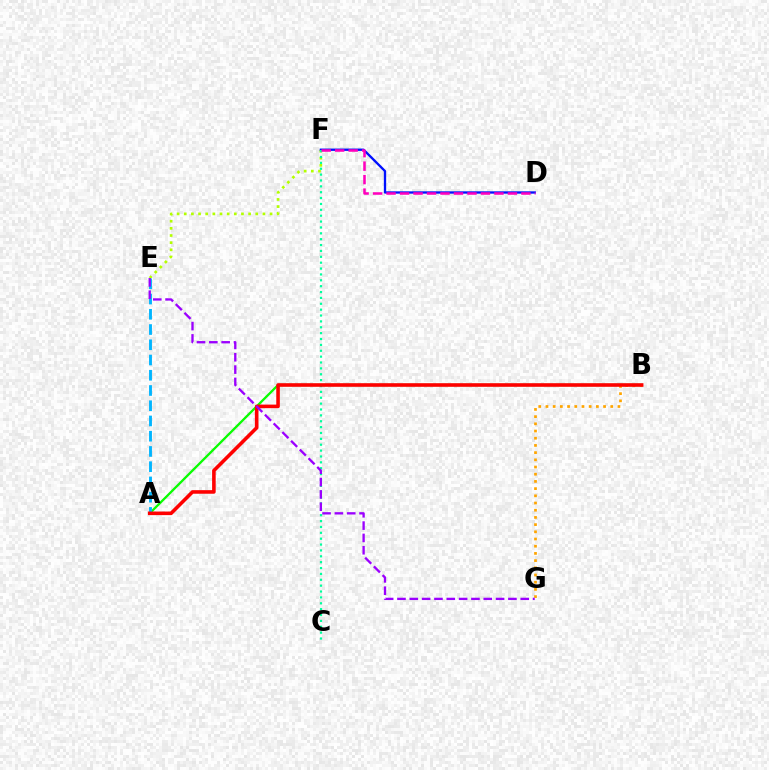{('E', 'F'): [{'color': '#b3ff00', 'line_style': 'dotted', 'thickness': 1.94}], ('A', 'B'): [{'color': '#08ff00', 'line_style': 'solid', 'thickness': 1.64}, {'color': '#ff0000', 'line_style': 'solid', 'thickness': 2.58}], ('D', 'F'): [{'color': '#0010ff', 'line_style': 'solid', 'thickness': 1.67}, {'color': '#ff00bd', 'line_style': 'dashed', 'thickness': 1.83}], ('A', 'E'): [{'color': '#00b5ff', 'line_style': 'dashed', 'thickness': 2.07}], ('C', 'F'): [{'color': '#00ff9d', 'line_style': 'dotted', 'thickness': 1.6}], ('B', 'G'): [{'color': '#ffa500', 'line_style': 'dotted', 'thickness': 1.96}], ('E', 'G'): [{'color': '#9b00ff', 'line_style': 'dashed', 'thickness': 1.67}]}